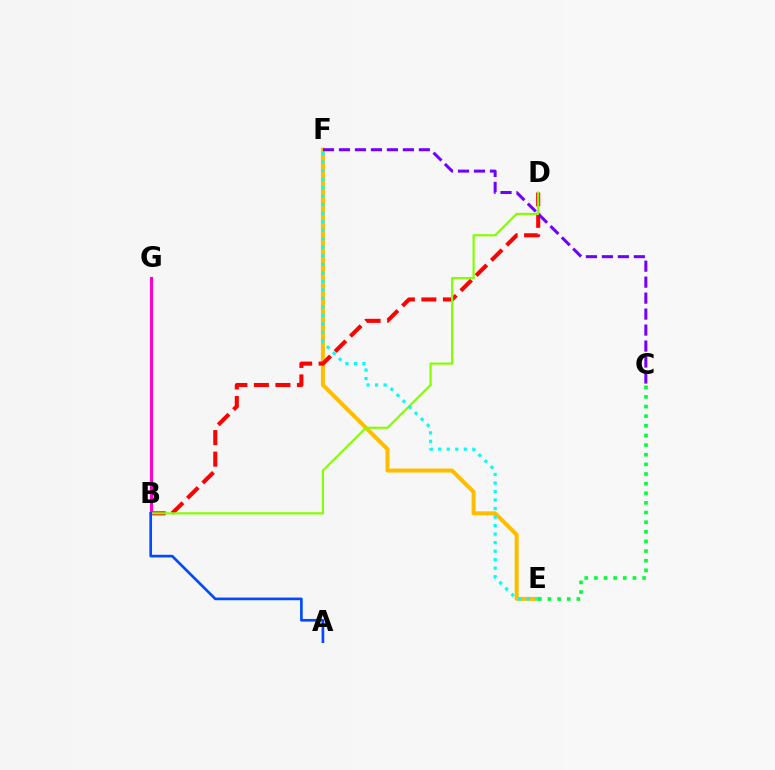{('E', 'F'): [{'color': '#ffbd00', 'line_style': 'solid', 'thickness': 2.89}, {'color': '#00fff6', 'line_style': 'dotted', 'thickness': 2.31}], ('B', 'D'): [{'color': '#ff0000', 'line_style': 'dashed', 'thickness': 2.93}, {'color': '#84ff00', 'line_style': 'solid', 'thickness': 1.57}], ('C', 'E'): [{'color': '#00ff39', 'line_style': 'dotted', 'thickness': 2.62}], ('B', 'G'): [{'color': '#ff00cf', 'line_style': 'solid', 'thickness': 2.23}], ('C', 'F'): [{'color': '#7200ff', 'line_style': 'dashed', 'thickness': 2.17}], ('A', 'B'): [{'color': '#004bff', 'line_style': 'solid', 'thickness': 1.92}]}